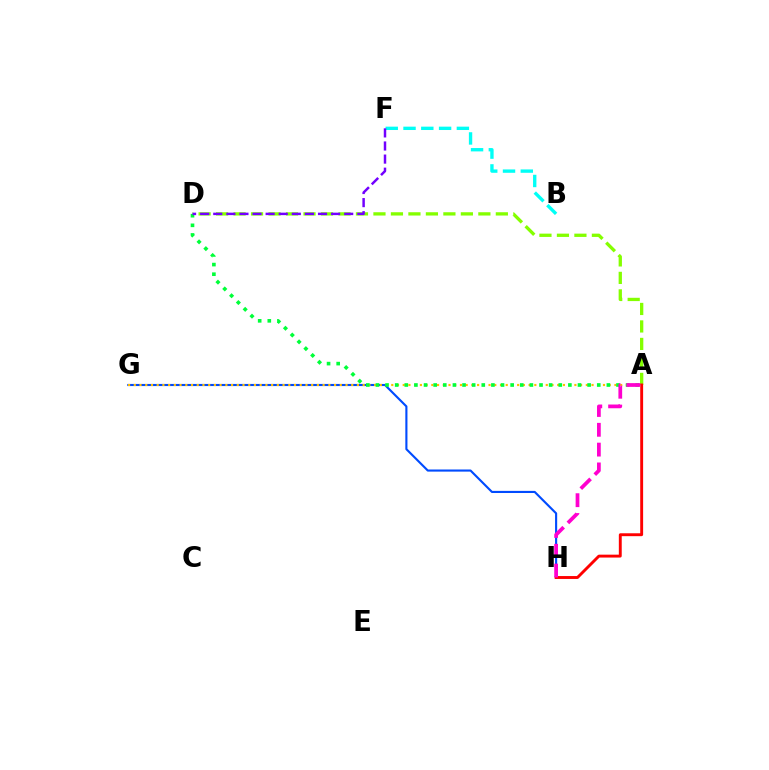{('B', 'F'): [{'color': '#00fff6', 'line_style': 'dashed', 'thickness': 2.42}], ('A', 'D'): [{'color': '#84ff00', 'line_style': 'dashed', 'thickness': 2.38}, {'color': '#00ff39', 'line_style': 'dotted', 'thickness': 2.61}], ('G', 'H'): [{'color': '#004bff', 'line_style': 'solid', 'thickness': 1.53}], ('A', 'G'): [{'color': '#ffbd00', 'line_style': 'dotted', 'thickness': 1.55}], ('A', 'H'): [{'color': '#ff0000', 'line_style': 'solid', 'thickness': 2.09}, {'color': '#ff00cf', 'line_style': 'dashed', 'thickness': 2.69}], ('D', 'F'): [{'color': '#7200ff', 'line_style': 'dashed', 'thickness': 1.78}]}